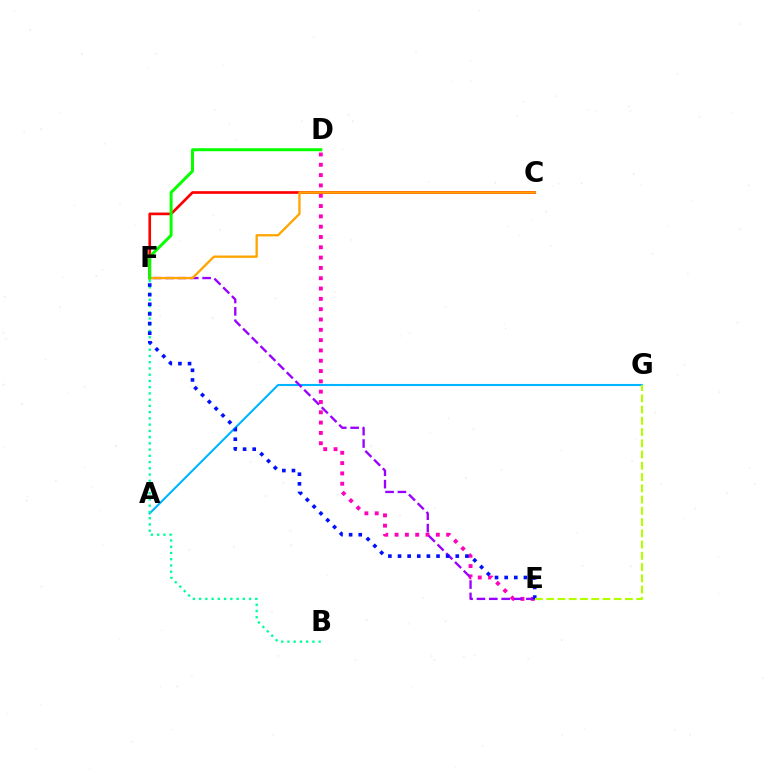{('D', 'E'): [{'color': '#ff00bd', 'line_style': 'dotted', 'thickness': 2.8}], ('A', 'G'): [{'color': '#00b5ff', 'line_style': 'solid', 'thickness': 1.51}], ('E', 'F'): [{'color': '#9b00ff', 'line_style': 'dashed', 'thickness': 1.68}, {'color': '#0010ff', 'line_style': 'dotted', 'thickness': 2.62}], ('C', 'F'): [{'color': '#ff0000', 'line_style': 'solid', 'thickness': 1.93}, {'color': '#ffa500', 'line_style': 'solid', 'thickness': 1.68}], ('B', 'F'): [{'color': '#00ff9d', 'line_style': 'dotted', 'thickness': 1.7}], ('D', 'F'): [{'color': '#08ff00', 'line_style': 'solid', 'thickness': 2.16}], ('E', 'G'): [{'color': '#b3ff00', 'line_style': 'dashed', 'thickness': 1.53}]}